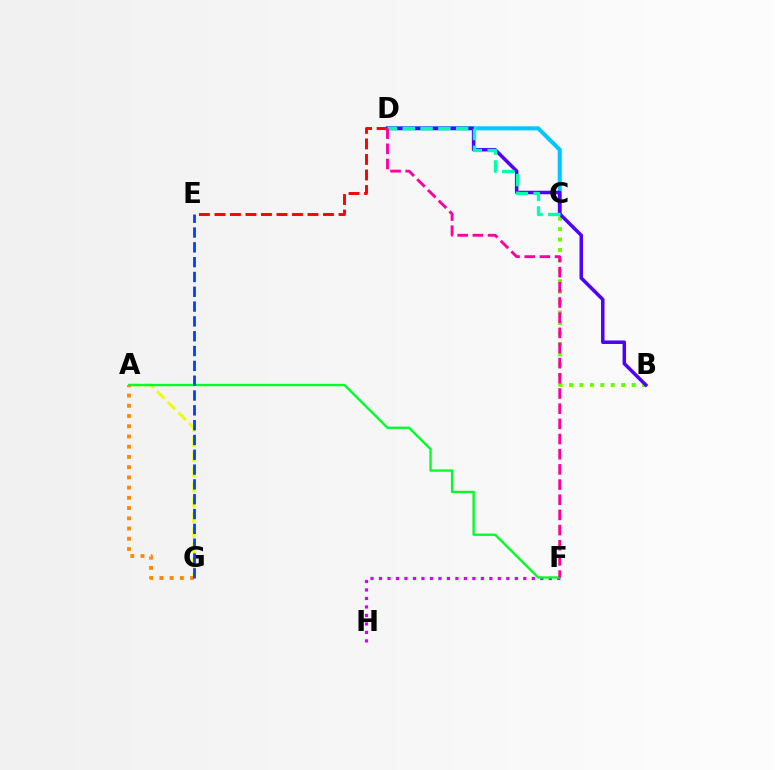{('B', 'C'): [{'color': '#66ff00', 'line_style': 'dotted', 'thickness': 2.83}], ('D', 'E'): [{'color': '#ff0000', 'line_style': 'dashed', 'thickness': 2.11}], ('F', 'H'): [{'color': '#d600ff', 'line_style': 'dotted', 'thickness': 2.31}], ('A', 'G'): [{'color': '#eeff00', 'line_style': 'dashed', 'thickness': 2.06}, {'color': '#ff8800', 'line_style': 'dotted', 'thickness': 2.78}], ('C', 'D'): [{'color': '#00c7ff', 'line_style': 'solid', 'thickness': 2.92}, {'color': '#00ffaf', 'line_style': 'dashed', 'thickness': 2.42}], ('A', 'F'): [{'color': '#00ff27', 'line_style': 'solid', 'thickness': 1.7}], ('B', 'D'): [{'color': '#4f00ff', 'line_style': 'solid', 'thickness': 2.52}], ('D', 'F'): [{'color': '#ff00a0', 'line_style': 'dashed', 'thickness': 2.06}], ('E', 'G'): [{'color': '#003fff', 'line_style': 'dashed', 'thickness': 2.01}]}